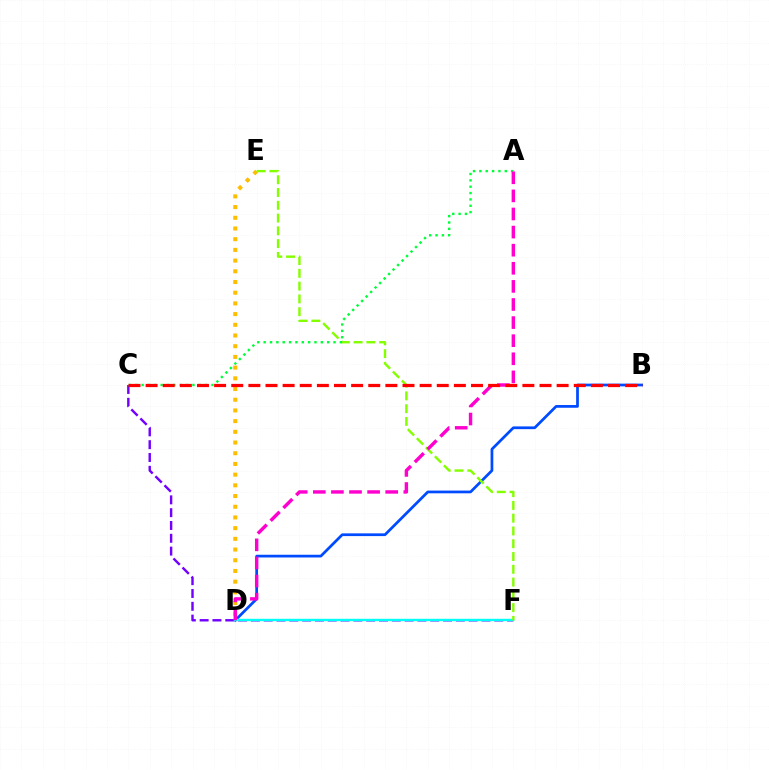{('C', 'F'): [{'color': '#7200ff', 'line_style': 'dashed', 'thickness': 1.74}], ('B', 'D'): [{'color': '#004bff', 'line_style': 'solid', 'thickness': 1.97}], ('D', 'E'): [{'color': '#ffbd00', 'line_style': 'dotted', 'thickness': 2.91}], ('D', 'F'): [{'color': '#00fff6', 'line_style': 'solid', 'thickness': 1.73}], ('E', 'F'): [{'color': '#84ff00', 'line_style': 'dashed', 'thickness': 1.74}], ('A', 'C'): [{'color': '#00ff39', 'line_style': 'dotted', 'thickness': 1.73}], ('A', 'D'): [{'color': '#ff00cf', 'line_style': 'dashed', 'thickness': 2.46}], ('B', 'C'): [{'color': '#ff0000', 'line_style': 'dashed', 'thickness': 2.33}]}